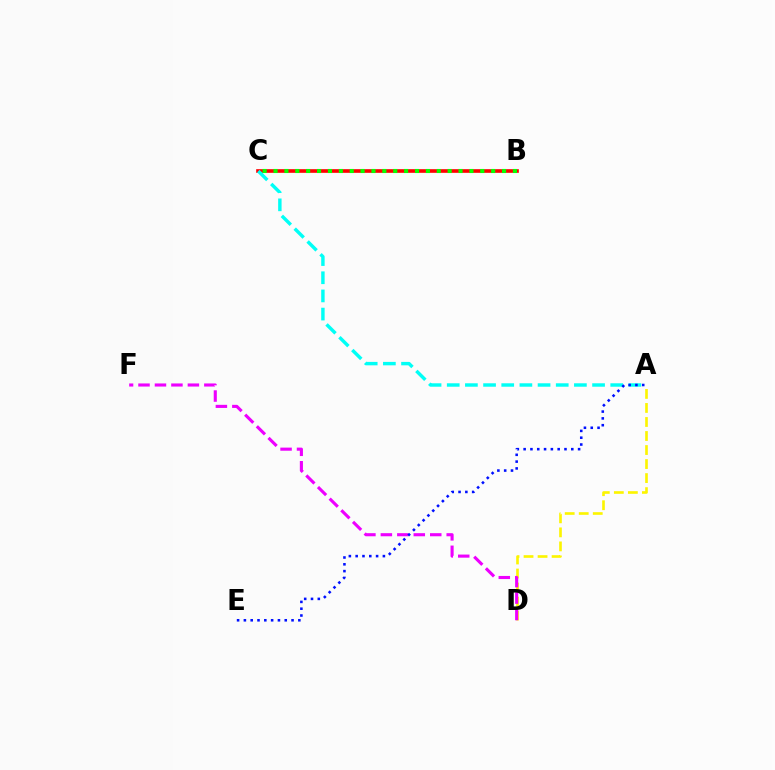{('A', 'D'): [{'color': '#fcf500', 'line_style': 'dashed', 'thickness': 1.91}], ('D', 'F'): [{'color': '#ee00ff', 'line_style': 'dashed', 'thickness': 2.24}], ('B', 'C'): [{'color': '#ff0000', 'line_style': 'solid', 'thickness': 2.62}, {'color': '#08ff00', 'line_style': 'dotted', 'thickness': 2.96}], ('A', 'C'): [{'color': '#00fff6', 'line_style': 'dashed', 'thickness': 2.47}], ('A', 'E'): [{'color': '#0010ff', 'line_style': 'dotted', 'thickness': 1.85}]}